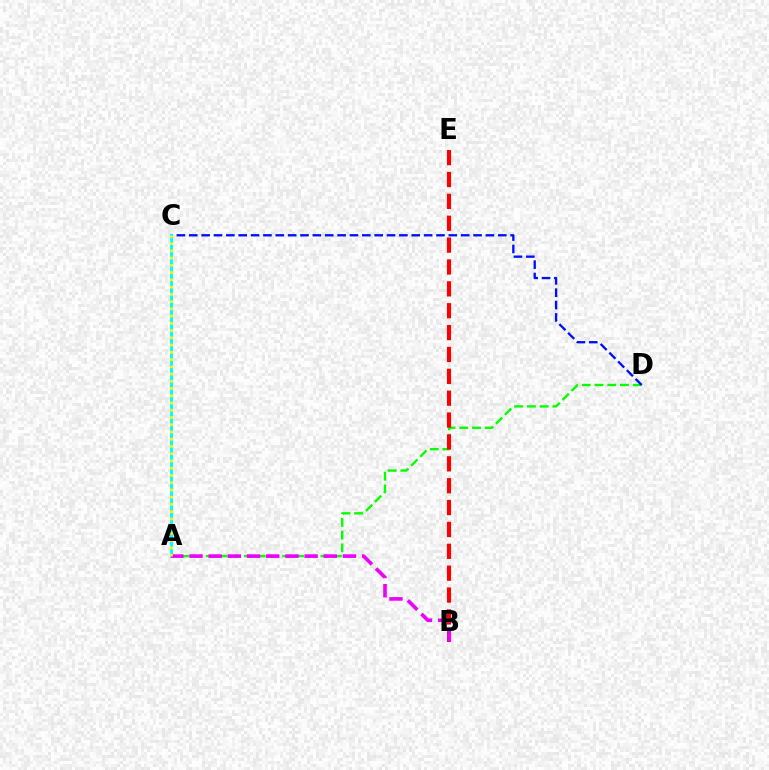{('A', 'D'): [{'color': '#08ff00', 'line_style': 'dashed', 'thickness': 1.73}], ('C', 'D'): [{'color': '#0010ff', 'line_style': 'dashed', 'thickness': 1.68}], ('B', 'E'): [{'color': '#ff0000', 'line_style': 'dashed', 'thickness': 2.97}], ('A', 'C'): [{'color': '#00fff6', 'line_style': 'solid', 'thickness': 2.13}, {'color': '#fcf500', 'line_style': 'dotted', 'thickness': 1.97}], ('A', 'B'): [{'color': '#ee00ff', 'line_style': 'dashed', 'thickness': 2.61}]}